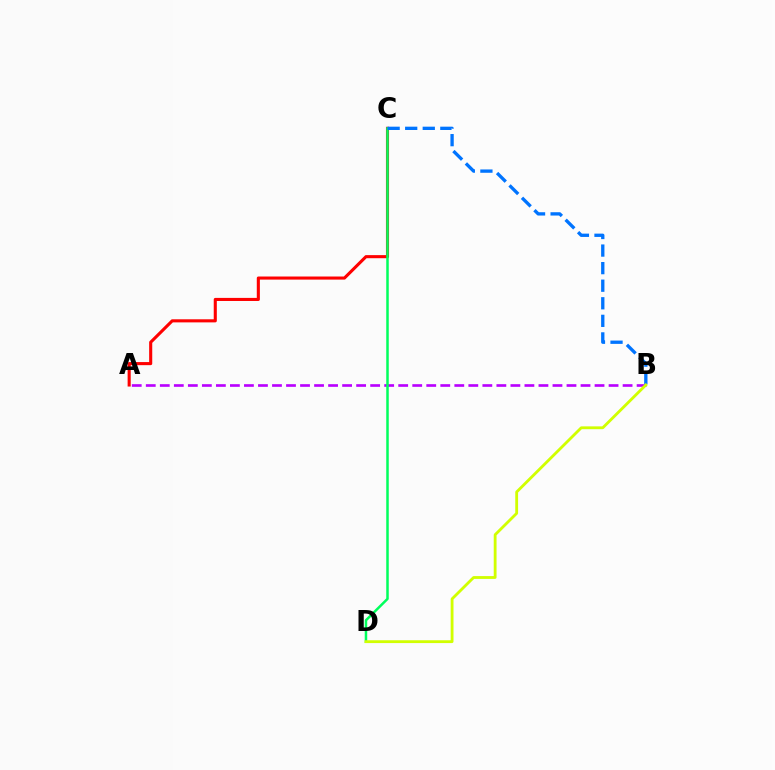{('A', 'C'): [{'color': '#ff0000', 'line_style': 'solid', 'thickness': 2.22}], ('A', 'B'): [{'color': '#b900ff', 'line_style': 'dashed', 'thickness': 1.91}], ('C', 'D'): [{'color': '#00ff5c', 'line_style': 'solid', 'thickness': 1.8}], ('B', 'C'): [{'color': '#0074ff', 'line_style': 'dashed', 'thickness': 2.39}], ('B', 'D'): [{'color': '#d1ff00', 'line_style': 'solid', 'thickness': 2.03}]}